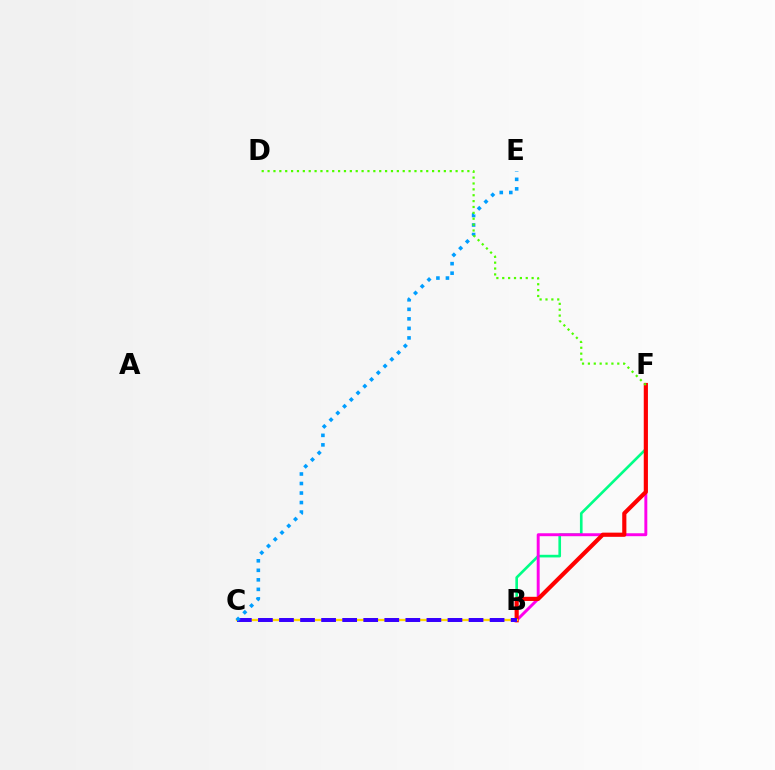{('B', 'F'): [{'color': '#00ff86', 'line_style': 'solid', 'thickness': 1.9}, {'color': '#ff00ed', 'line_style': 'solid', 'thickness': 2.11}, {'color': '#ff0000', 'line_style': 'solid', 'thickness': 2.99}], ('B', 'C'): [{'color': '#ffd500', 'line_style': 'solid', 'thickness': 1.66}, {'color': '#3700ff', 'line_style': 'dashed', 'thickness': 2.86}], ('C', 'E'): [{'color': '#009eff', 'line_style': 'dotted', 'thickness': 2.59}], ('D', 'F'): [{'color': '#4fff00', 'line_style': 'dotted', 'thickness': 1.6}]}